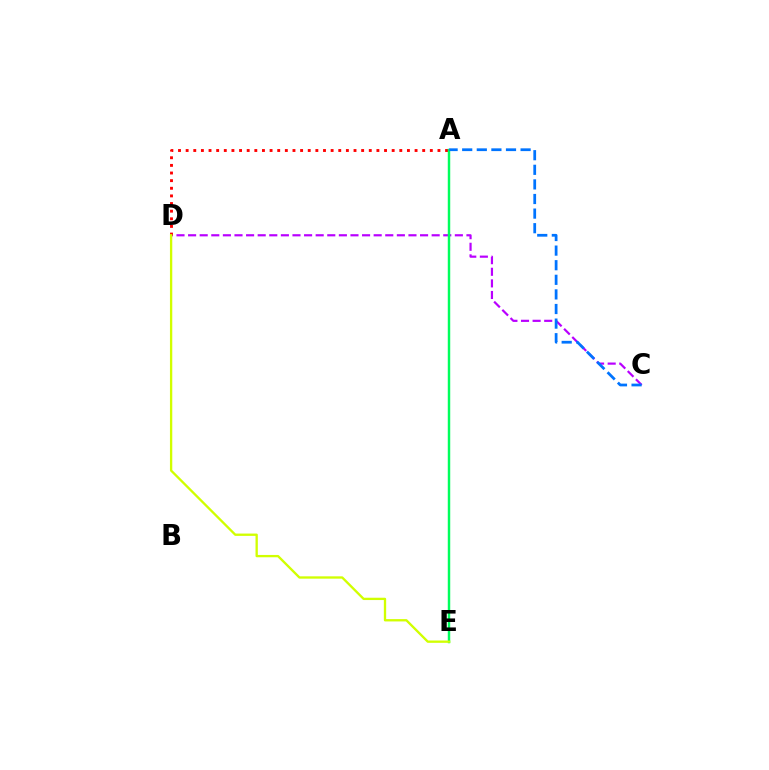{('C', 'D'): [{'color': '#b900ff', 'line_style': 'dashed', 'thickness': 1.58}], ('A', 'D'): [{'color': '#ff0000', 'line_style': 'dotted', 'thickness': 2.07}], ('A', 'E'): [{'color': '#00ff5c', 'line_style': 'solid', 'thickness': 1.76}], ('D', 'E'): [{'color': '#d1ff00', 'line_style': 'solid', 'thickness': 1.68}], ('A', 'C'): [{'color': '#0074ff', 'line_style': 'dashed', 'thickness': 1.98}]}